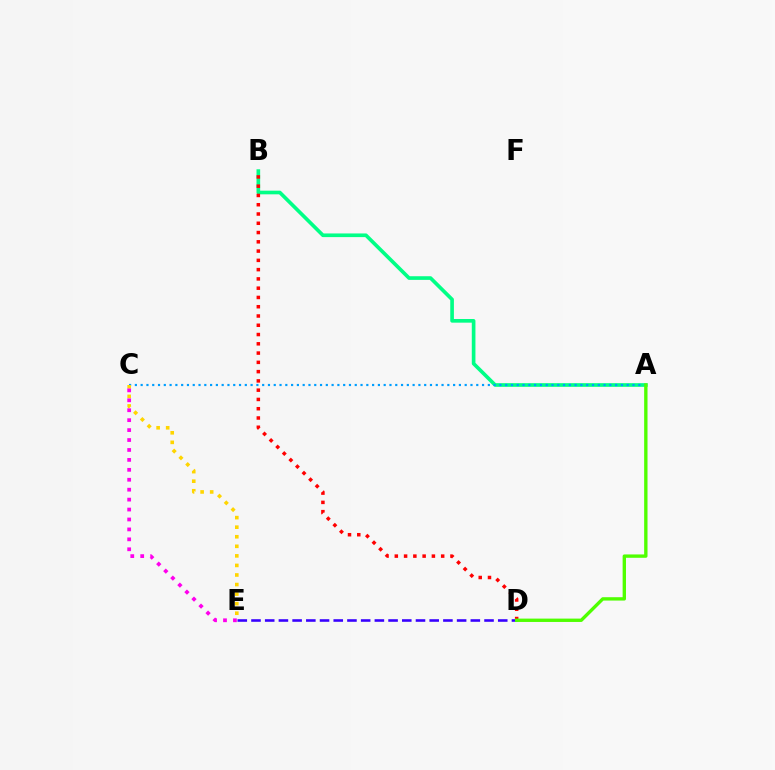{('A', 'B'): [{'color': '#00ff86', 'line_style': 'solid', 'thickness': 2.63}], ('A', 'C'): [{'color': '#009eff', 'line_style': 'dotted', 'thickness': 1.57}], ('C', 'E'): [{'color': '#ffd500', 'line_style': 'dotted', 'thickness': 2.6}, {'color': '#ff00ed', 'line_style': 'dotted', 'thickness': 2.7}], ('B', 'D'): [{'color': '#ff0000', 'line_style': 'dotted', 'thickness': 2.52}], ('D', 'E'): [{'color': '#3700ff', 'line_style': 'dashed', 'thickness': 1.86}], ('A', 'D'): [{'color': '#4fff00', 'line_style': 'solid', 'thickness': 2.42}]}